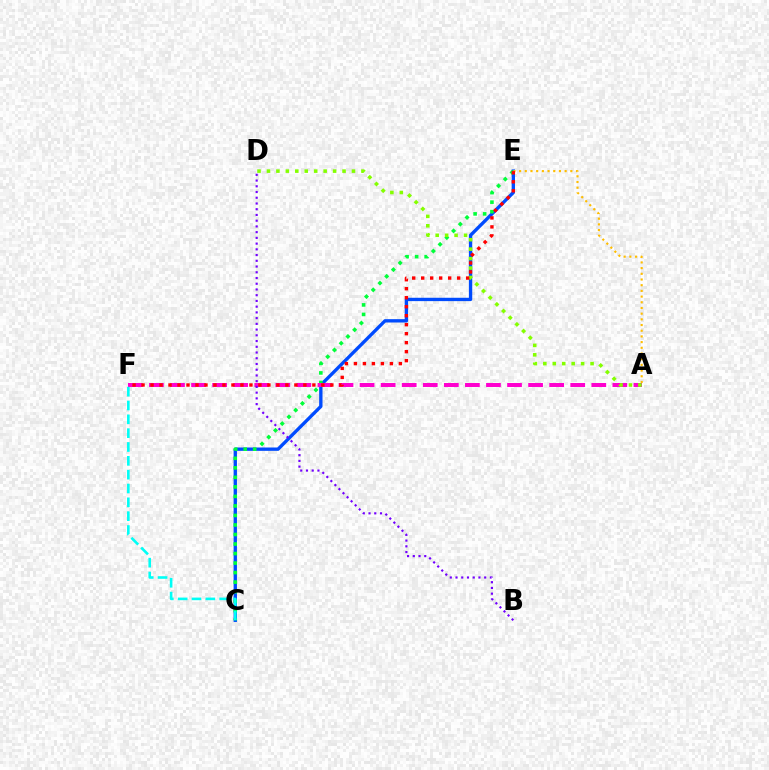{('C', 'E'): [{'color': '#004bff', 'line_style': 'solid', 'thickness': 2.41}, {'color': '#00ff39', 'line_style': 'dotted', 'thickness': 2.59}], ('A', 'F'): [{'color': '#ff00cf', 'line_style': 'dashed', 'thickness': 2.86}], ('A', 'E'): [{'color': '#ffbd00', 'line_style': 'dotted', 'thickness': 1.55}], ('A', 'D'): [{'color': '#84ff00', 'line_style': 'dotted', 'thickness': 2.57}], ('C', 'F'): [{'color': '#00fff6', 'line_style': 'dashed', 'thickness': 1.88}], ('E', 'F'): [{'color': '#ff0000', 'line_style': 'dotted', 'thickness': 2.44}], ('B', 'D'): [{'color': '#7200ff', 'line_style': 'dotted', 'thickness': 1.56}]}